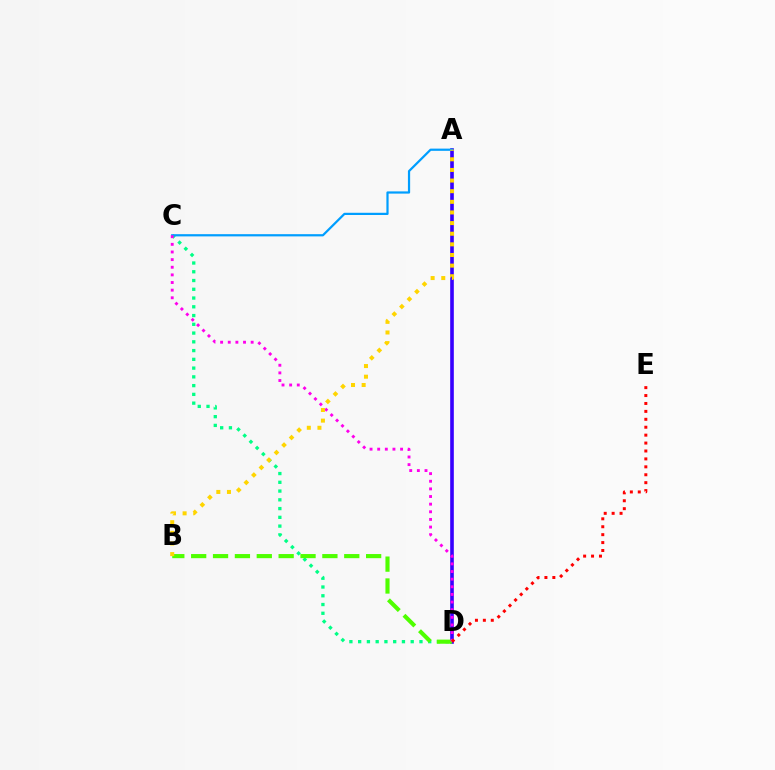{('A', 'D'): [{'color': '#3700ff', 'line_style': 'solid', 'thickness': 2.61}], ('C', 'D'): [{'color': '#00ff86', 'line_style': 'dotted', 'thickness': 2.38}, {'color': '#ff00ed', 'line_style': 'dotted', 'thickness': 2.07}], ('B', 'D'): [{'color': '#4fff00', 'line_style': 'dashed', 'thickness': 2.97}], ('A', 'C'): [{'color': '#009eff', 'line_style': 'solid', 'thickness': 1.6}], ('D', 'E'): [{'color': '#ff0000', 'line_style': 'dotted', 'thickness': 2.15}], ('A', 'B'): [{'color': '#ffd500', 'line_style': 'dotted', 'thickness': 2.89}]}